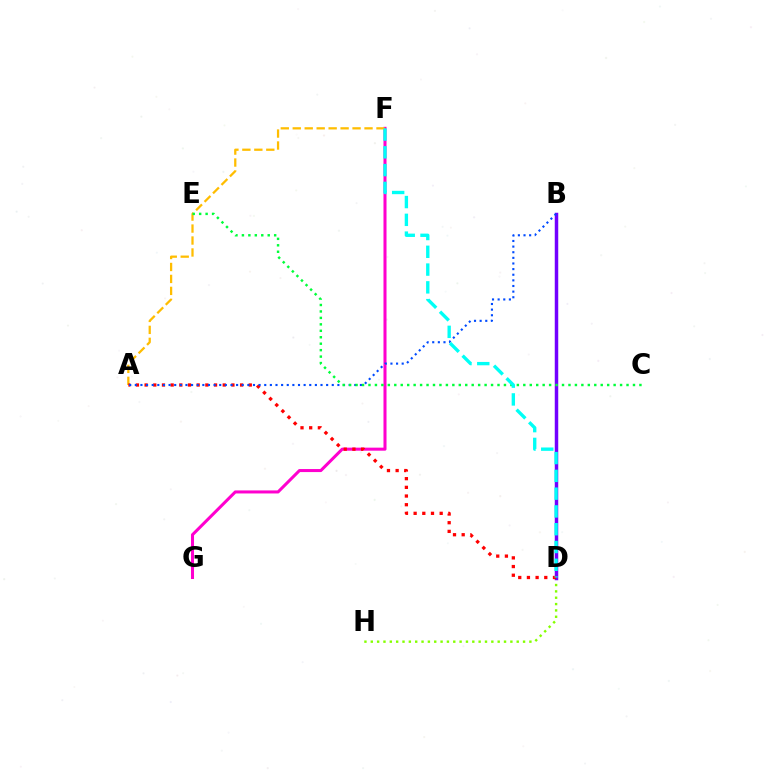{('D', 'H'): [{'color': '#84ff00', 'line_style': 'dotted', 'thickness': 1.72}], ('F', 'G'): [{'color': '#ff00cf', 'line_style': 'solid', 'thickness': 2.19}], ('A', 'F'): [{'color': '#ffbd00', 'line_style': 'dashed', 'thickness': 1.62}], ('B', 'D'): [{'color': '#7200ff', 'line_style': 'solid', 'thickness': 2.5}], ('A', 'D'): [{'color': '#ff0000', 'line_style': 'dotted', 'thickness': 2.36}], ('A', 'B'): [{'color': '#004bff', 'line_style': 'dotted', 'thickness': 1.53}], ('C', 'E'): [{'color': '#00ff39', 'line_style': 'dotted', 'thickness': 1.75}], ('D', 'F'): [{'color': '#00fff6', 'line_style': 'dashed', 'thickness': 2.42}]}